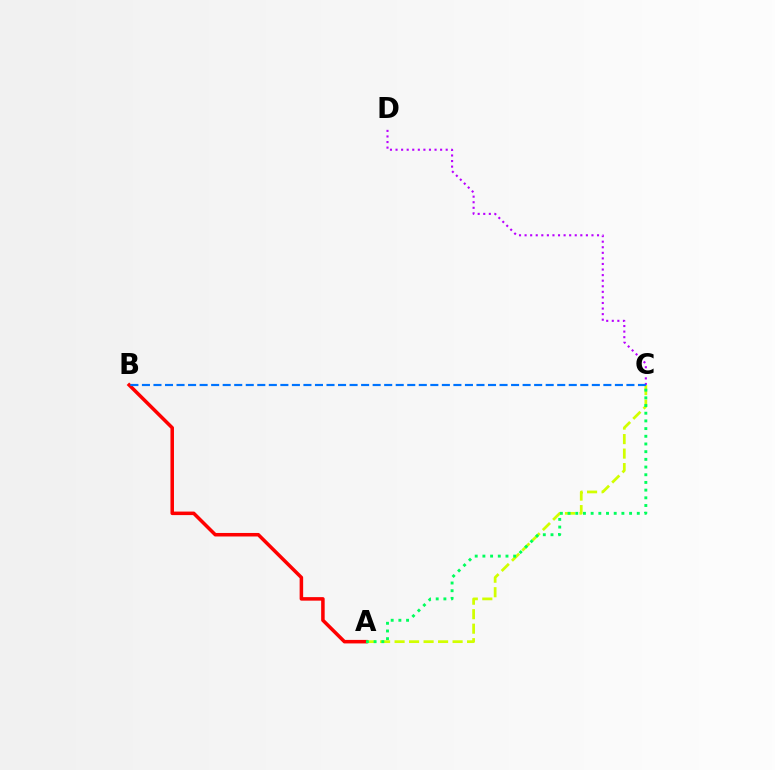{('A', 'C'): [{'color': '#d1ff00', 'line_style': 'dashed', 'thickness': 1.97}, {'color': '#00ff5c', 'line_style': 'dotted', 'thickness': 2.09}], ('A', 'B'): [{'color': '#ff0000', 'line_style': 'solid', 'thickness': 2.53}], ('C', 'D'): [{'color': '#b900ff', 'line_style': 'dotted', 'thickness': 1.51}], ('B', 'C'): [{'color': '#0074ff', 'line_style': 'dashed', 'thickness': 1.57}]}